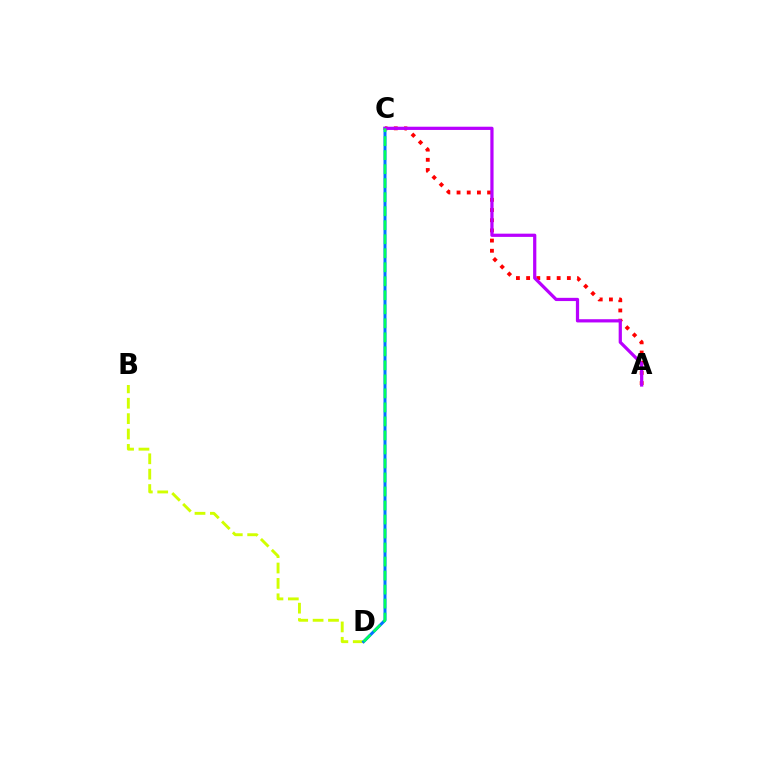{('B', 'D'): [{'color': '#d1ff00', 'line_style': 'dashed', 'thickness': 2.09}], ('C', 'D'): [{'color': '#0074ff', 'line_style': 'solid', 'thickness': 2.16}, {'color': '#00ff5c', 'line_style': 'dashed', 'thickness': 1.9}], ('A', 'C'): [{'color': '#ff0000', 'line_style': 'dotted', 'thickness': 2.77}, {'color': '#b900ff', 'line_style': 'solid', 'thickness': 2.32}]}